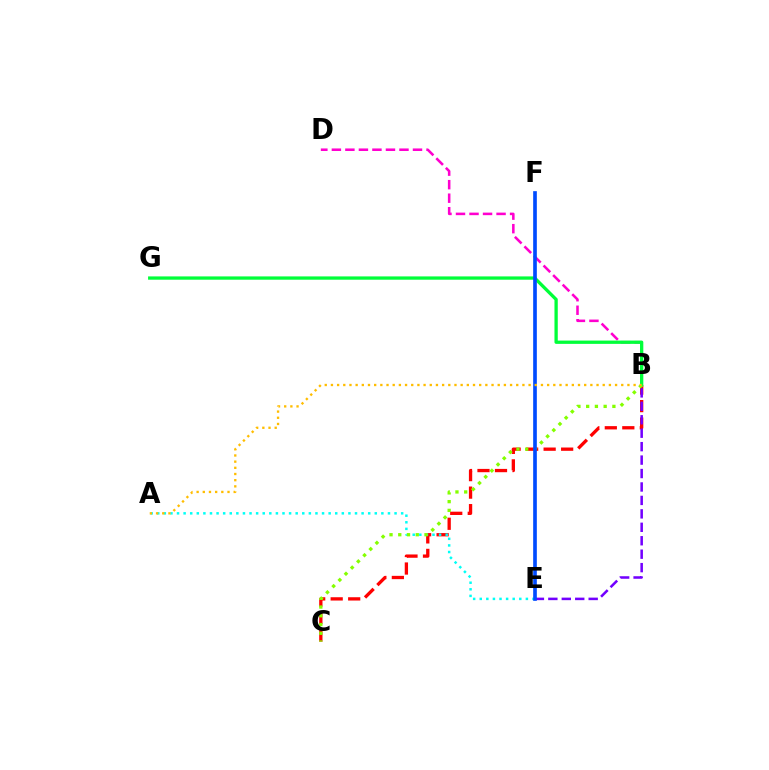{('B', 'D'): [{'color': '#ff00cf', 'line_style': 'dashed', 'thickness': 1.84}], ('B', 'C'): [{'color': '#ff0000', 'line_style': 'dashed', 'thickness': 2.38}, {'color': '#84ff00', 'line_style': 'dotted', 'thickness': 2.38}], ('A', 'E'): [{'color': '#00fff6', 'line_style': 'dotted', 'thickness': 1.79}], ('B', 'G'): [{'color': '#00ff39', 'line_style': 'solid', 'thickness': 2.37}], ('B', 'E'): [{'color': '#7200ff', 'line_style': 'dashed', 'thickness': 1.83}], ('E', 'F'): [{'color': '#004bff', 'line_style': 'solid', 'thickness': 2.64}], ('A', 'B'): [{'color': '#ffbd00', 'line_style': 'dotted', 'thickness': 1.68}]}